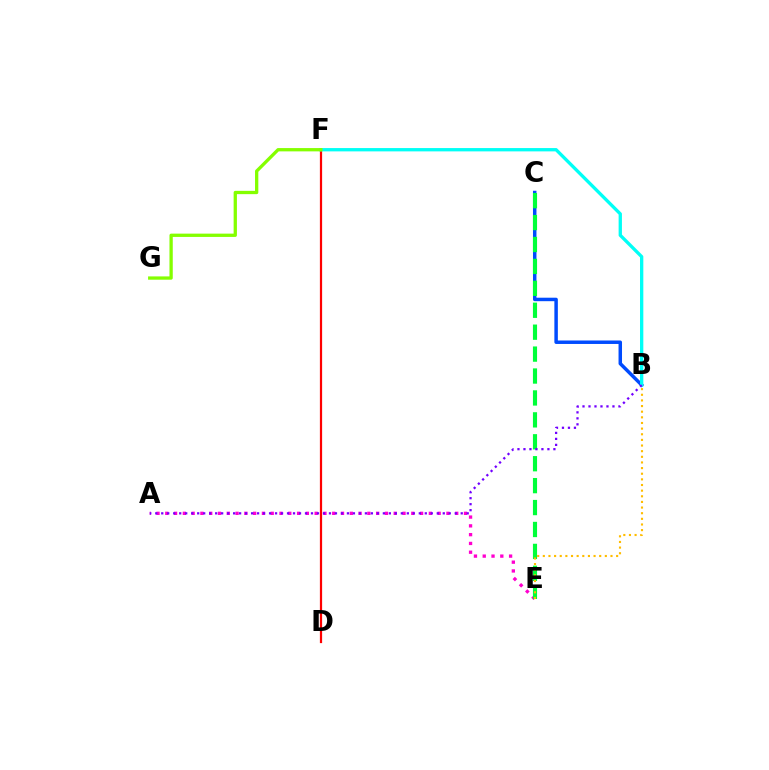{('B', 'C'): [{'color': '#004bff', 'line_style': 'solid', 'thickness': 2.5}], ('A', 'E'): [{'color': '#ff00cf', 'line_style': 'dotted', 'thickness': 2.39}], ('C', 'E'): [{'color': '#00ff39', 'line_style': 'dashed', 'thickness': 2.98}], ('D', 'F'): [{'color': '#ff0000', 'line_style': 'solid', 'thickness': 1.6}], ('B', 'F'): [{'color': '#00fff6', 'line_style': 'solid', 'thickness': 2.39}], ('A', 'B'): [{'color': '#7200ff', 'line_style': 'dotted', 'thickness': 1.63}], ('B', 'E'): [{'color': '#ffbd00', 'line_style': 'dotted', 'thickness': 1.53}], ('F', 'G'): [{'color': '#84ff00', 'line_style': 'solid', 'thickness': 2.37}]}